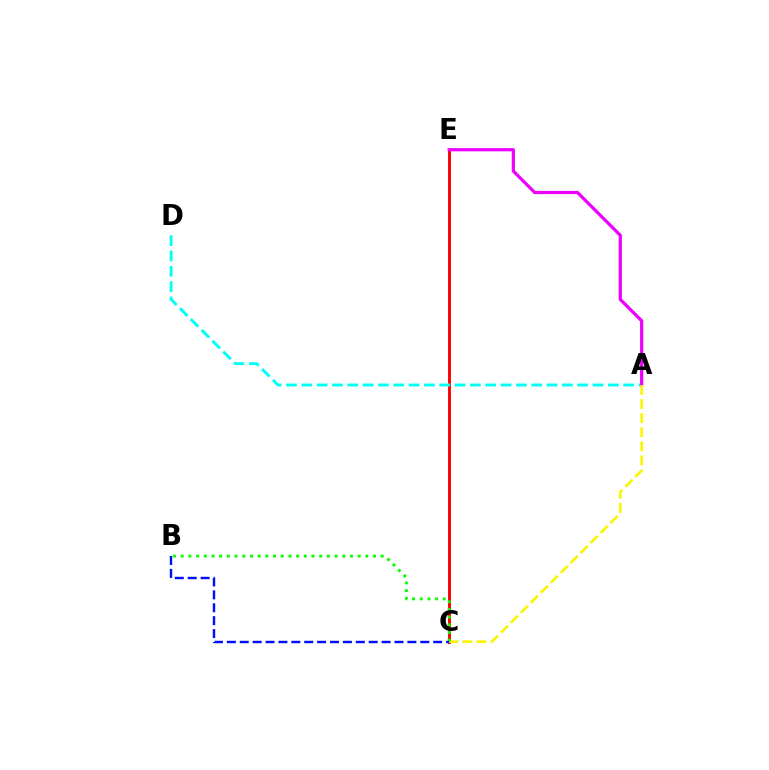{('C', 'E'): [{'color': '#ff0000', 'line_style': 'solid', 'thickness': 2.09}], ('A', 'D'): [{'color': '#00fff6', 'line_style': 'dashed', 'thickness': 2.08}], ('A', 'E'): [{'color': '#ee00ff', 'line_style': 'solid', 'thickness': 2.31}], ('A', 'C'): [{'color': '#fcf500', 'line_style': 'dashed', 'thickness': 1.92}], ('B', 'C'): [{'color': '#08ff00', 'line_style': 'dotted', 'thickness': 2.09}, {'color': '#0010ff', 'line_style': 'dashed', 'thickness': 1.75}]}